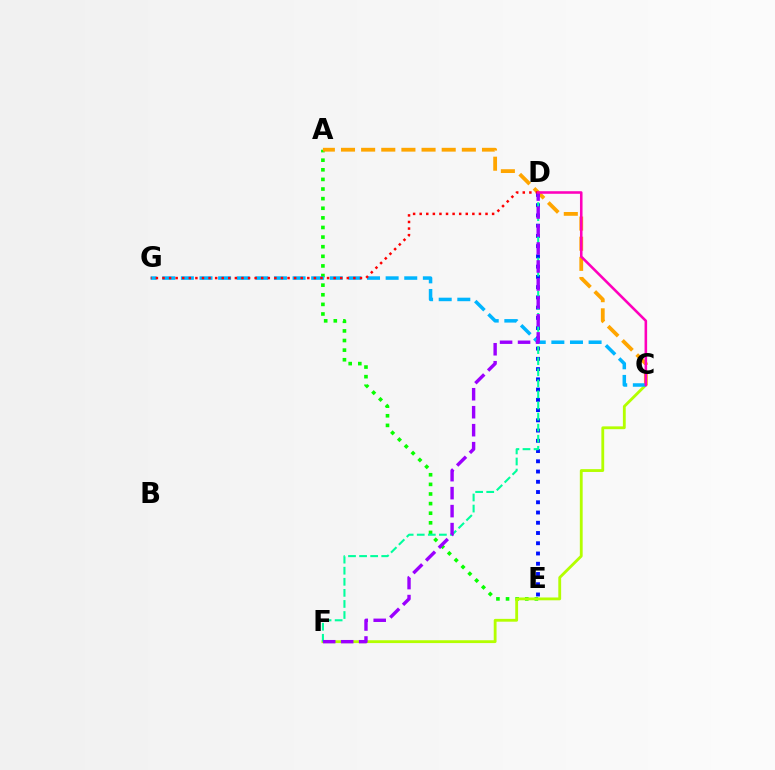{('A', 'E'): [{'color': '#08ff00', 'line_style': 'dotted', 'thickness': 2.61}], ('A', 'C'): [{'color': '#ffa500', 'line_style': 'dashed', 'thickness': 2.74}], ('D', 'E'): [{'color': '#0010ff', 'line_style': 'dotted', 'thickness': 2.78}], ('C', 'F'): [{'color': '#b3ff00', 'line_style': 'solid', 'thickness': 2.03}], ('C', 'G'): [{'color': '#00b5ff', 'line_style': 'dashed', 'thickness': 2.53}], ('D', 'G'): [{'color': '#ff0000', 'line_style': 'dotted', 'thickness': 1.79}], ('D', 'F'): [{'color': '#00ff9d', 'line_style': 'dashed', 'thickness': 1.5}, {'color': '#9b00ff', 'line_style': 'dashed', 'thickness': 2.44}], ('C', 'D'): [{'color': '#ff00bd', 'line_style': 'solid', 'thickness': 1.85}]}